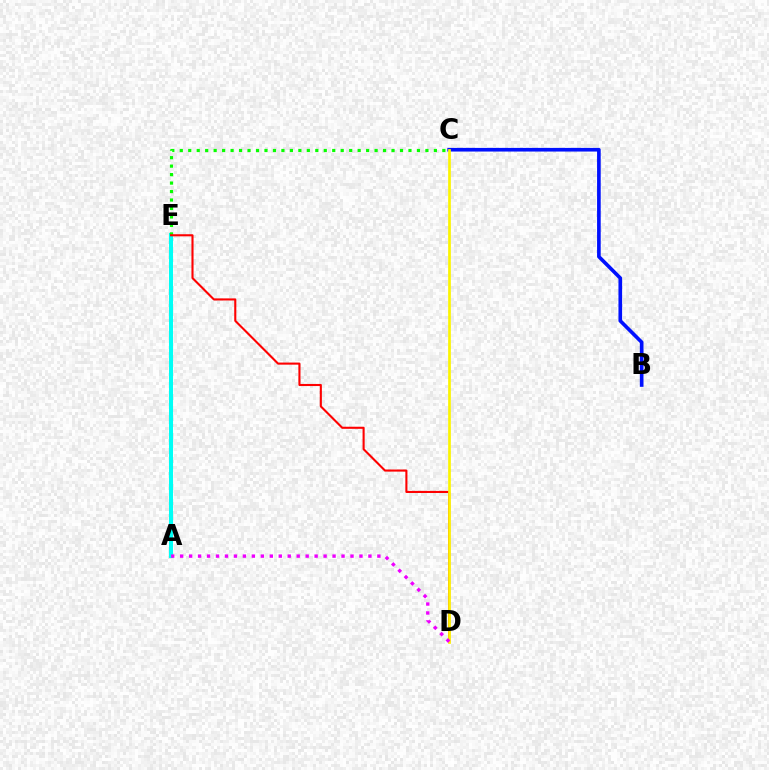{('A', 'E'): [{'color': '#00fff6', 'line_style': 'solid', 'thickness': 2.91}], ('C', 'E'): [{'color': '#08ff00', 'line_style': 'dotted', 'thickness': 2.3}], ('B', 'C'): [{'color': '#0010ff', 'line_style': 'solid', 'thickness': 2.63}], ('D', 'E'): [{'color': '#ff0000', 'line_style': 'solid', 'thickness': 1.51}], ('C', 'D'): [{'color': '#fcf500', 'line_style': 'solid', 'thickness': 1.94}], ('A', 'D'): [{'color': '#ee00ff', 'line_style': 'dotted', 'thickness': 2.44}]}